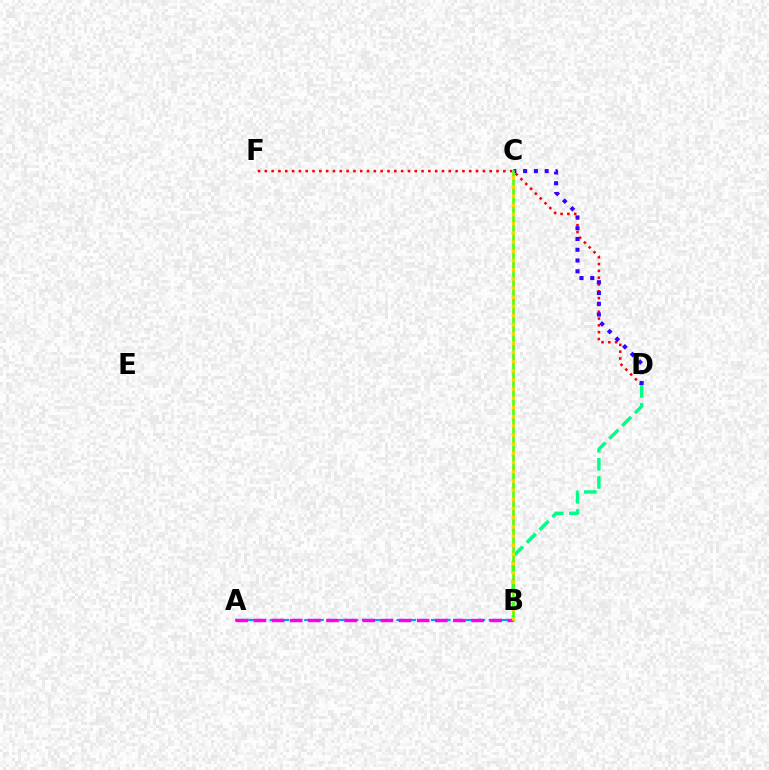{('D', 'F'): [{'color': '#ff0000', 'line_style': 'dotted', 'thickness': 1.85}], ('A', 'B'): [{'color': '#009eff', 'line_style': 'dashed', 'thickness': 1.57}, {'color': '#ff00ed', 'line_style': 'dashed', 'thickness': 2.46}], ('C', 'D'): [{'color': '#3700ff', 'line_style': 'dotted', 'thickness': 2.93}], ('B', 'D'): [{'color': '#00ff86', 'line_style': 'dashed', 'thickness': 2.46}], ('B', 'C'): [{'color': '#4fff00', 'line_style': 'solid', 'thickness': 1.84}, {'color': '#ffd500', 'line_style': 'dotted', 'thickness': 2.5}]}